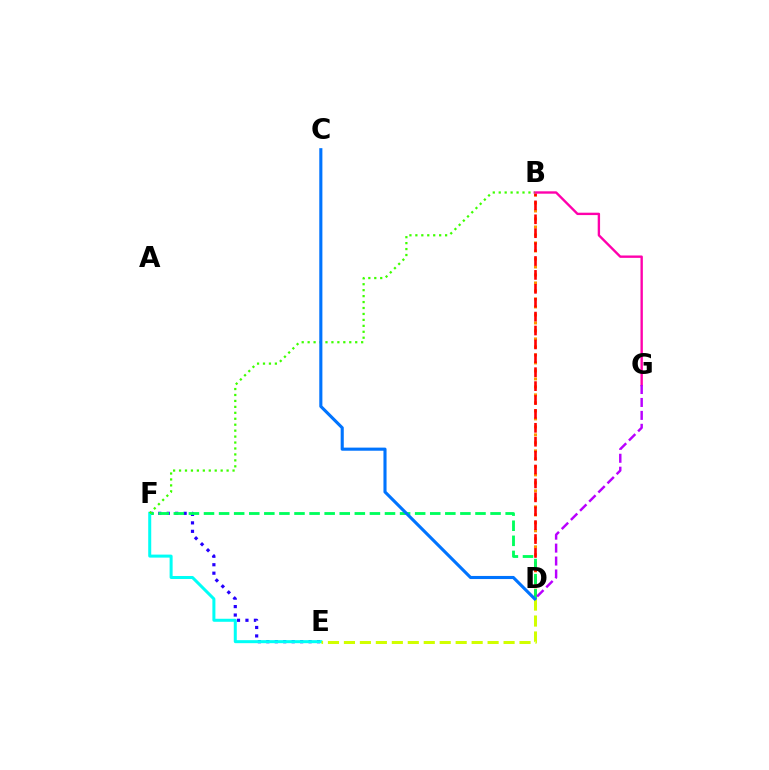{('E', 'F'): [{'color': '#2500ff', 'line_style': 'dotted', 'thickness': 2.3}, {'color': '#00fff6', 'line_style': 'solid', 'thickness': 2.17}], ('B', 'D'): [{'color': '#ff9400', 'line_style': 'dotted', 'thickness': 2.17}, {'color': '#ff0000', 'line_style': 'dashed', 'thickness': 1.89}], ('D', 'F'): [{'color': '#00ff5c', 'line_style': 'dashed', 'thickness': 2.05}], ('B', 'G'): [{'color': '#ff00ac', 'line_style': 'solid', 'thickness': 1.71}], ('D', 'G'): [{'color': '#b900ff', 'line_style': 'dashed', 'thickness': 1.76}], ('B', 'F'): [{'color': '#3dff00', 'line_style': 'dotted', 'thickness': 1.62}], ('D', 'E'): [{'color': '#d1ff00', 'line_style': 'dashed', 'thickness': 2.17}], ('C', 'D'): [{'color': '#0074ff', 'line_style': 'solid', 'thickness': 2.24}]}